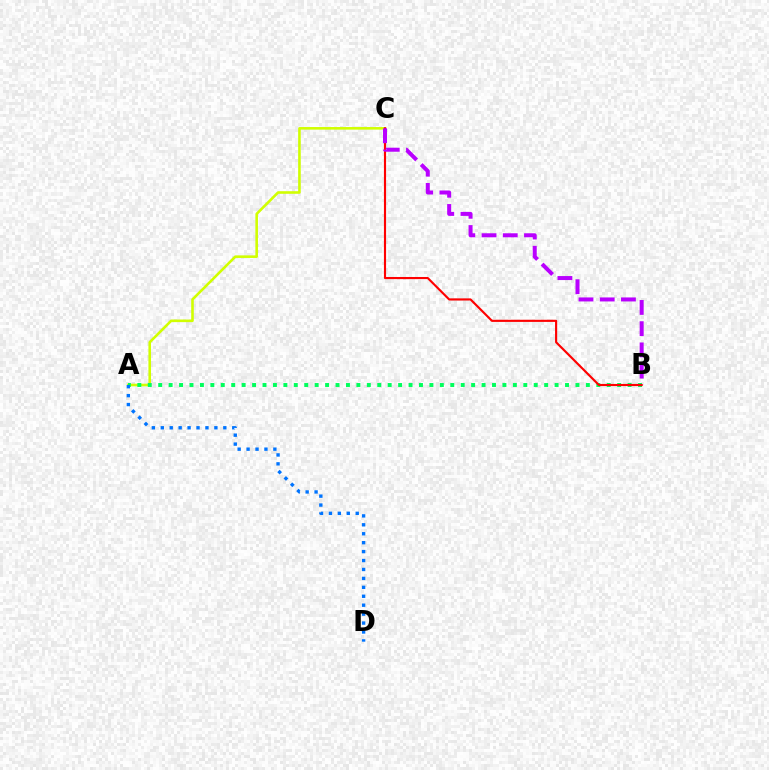{('A', 'C'): [{'color': '#d1ff00', 'line_style': 'solid', 'thickness': 1.87}], ('A', 'B'): [{'color': '#00ff5c', 'line_style': 'dotted', 'thickness': 2.83}], ('A', 'D'): [{'color': '#0074ff', 'line_style': 'dotted', 'thickness': 2.43}], ('B', 'C'): [{'color': '#ff0000', 'line_style': 'solid', 'thickness': 1.54}, {'color': '#b900ff', 'line_style': 'dashed', 'thickness': 2.88}]}